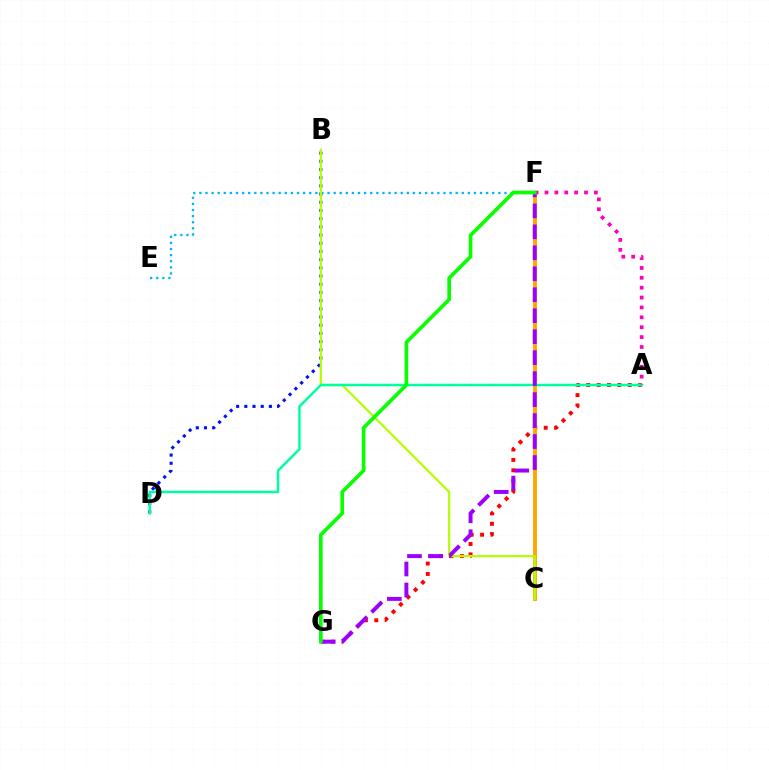{('A', 'G'): [{'color': '#ff0000', 'line_style': 'dotted', 'thickness': 2.82}], ('B', 'D'): [{'color': '#0010ff', 'line_style': 'dotted', 'thickness': 2.23}], ('E', 'F'): [{'color': '#00b5ff', 'line_style': 'dotted', 'thickness': 1.66}], ('C', 'F'): [{'color': '#ffa500', 'line_style': 'solid', 'thickness': 2.78}], ('B', 'C'): [{'color': '#b3ff00', 'line_style': 'solid', 'thickness': 1.59}], ('A', 'D'): [{'color': '#00ff9d', 'line_style': 'solid', 'thickness': 1.79}], ('F', 'G'): [{'color': '#9b00ff', 'line_style': 'dashed', 'thickness': 2.85}, {'color': '#08ff00', 'line_style': 'solid', 'thickness': 2.63}], ('A', 'F'): [{'color': '#ff00bd', 'line_style': 'dotted', 'thickness': 2.68}]}